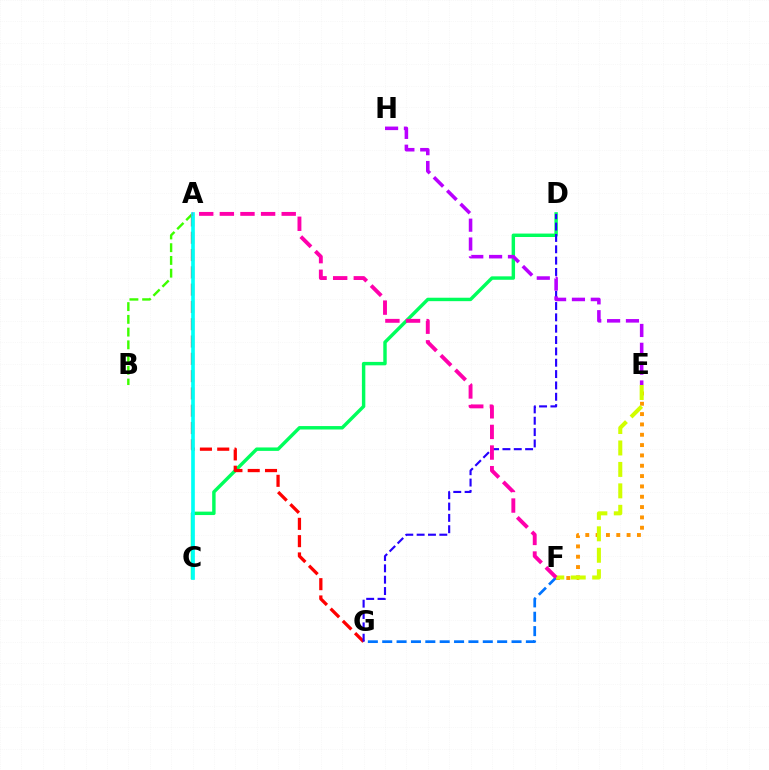{('A', 'B'): [{'color': '#3dff00', 'line_style': 'dashed', 'thickness': 1.73}], ('C', 'D'): [{'color': '#00ff5c', 'line_style': 'solid', 'thickness': 2.47}], ('A', 'G'): [{'color': '#ff0000', 'line_style': 'dashed', 'thickness': 2.35}], ('E', 'F'): [{'color': '#ff9400', 'line_style': 'dotted', 'thickness': 2.81}, {'color': '#d1ff00', 'line_style': 'dashed', 'thickness': 2.91}], ('A', 'C'): [{'color': '#00fff6', 'line_style': 'solid', 'thickness': 2.64}], ('F', 'G'): [{'color': '#0074ff', 'line_style': 'dashed', 'thickness': 1.95}], ('D', 'G'): [{'color': '#2500ff', 'line_style': 'dashed', 'thickness': 1.54}], ('E', 'H'): [{'color': '#b900ff', 'line_style': 'dashed', 'thickness': 2.56}], ('A', 'F'): [{'color': '#ff00ac', 'line_style': 'dashed', 'thickness': 2.8}]}